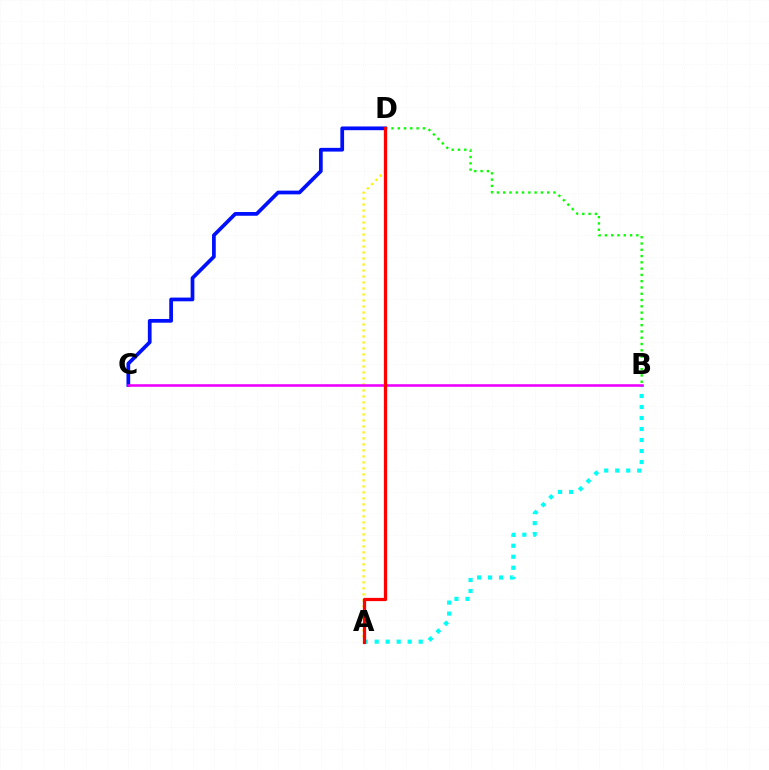{('A', 'D'): [{'color': '#fcf500', 'line_style': 'dotted', 'thickness': 1.63}, {'color': '#ff0000', 'line_style': 'solid', 'thickness': 2.34}], ('A', 'B'): [{'color': '#00fff6', 'line_style': 'dotted', 'thickness': 2.99}], ('C', 'D'): [{'color': '#0010ff', 'line_style': 'solid', 'thickness': 2.69}], ('B', 'C'): [{'color': '#ee00ff', 'line_style': 'solid', 'thickness': 1.85}], ('B', 'D'): [{'color': '#08ff00', 'line_style': 'dotted', 'thickness': 1.71}]}